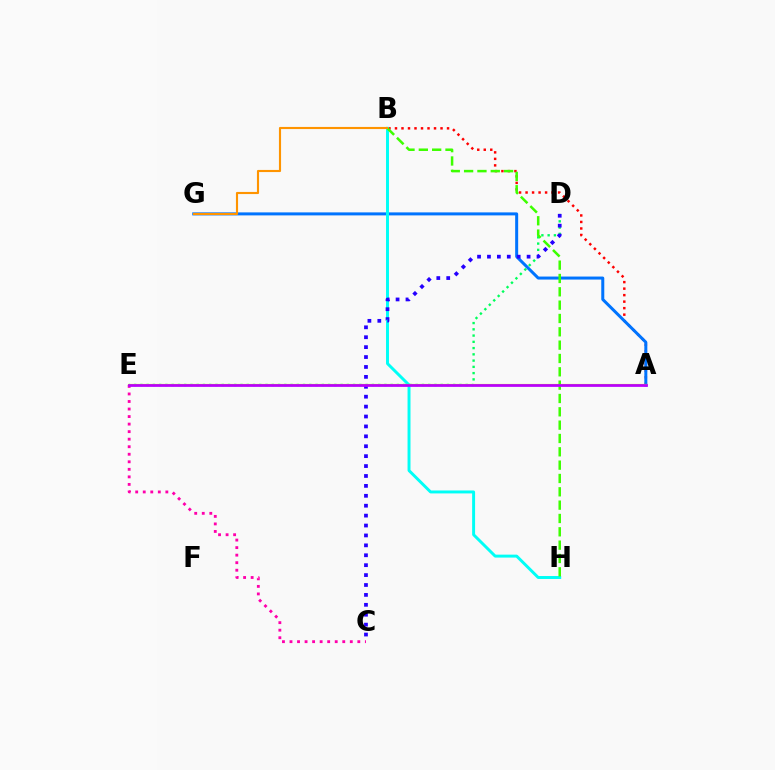{('A', 'B'): [{'color': '#ff0000', 'line_style': 'dotted', 'thickness': 1.77}], ('A', 'G'): [{'color': '#0074ff', 'line_style': 'solid', 'thickness': 2.16}], ('D', 'E'): [{'color': '#00ff5c', 'line_style': 'dotted', 'thickness': 1.7}], ('B', 'H'): [{'color': '#00fff6', 'line_style': 'solid', 'thickness': 2.12}, {'color': '#3dff00', 'line_style': 'dashed', 'thickness': 1.81}], ('A', 'E'): [{'color': '#d1ff00', 'line_style': 'solid', 'thickness': 1.57}, {'color': '#b900ff', 'line_style': 'solid', 'thickness': 1.98}], ('C', 'D'): [{'color': '#2500ff', 'line_style': 'dotted', 'thickness': 2.69}], ('C', 'E'): [{'color': '#ff00ac', 'line_style': 'dotted', 'thickness': 2.05}], ('B', 'G'): [{'color': '#ff9400', 'line_style': 'solid', 'thickness': 1.54}]}